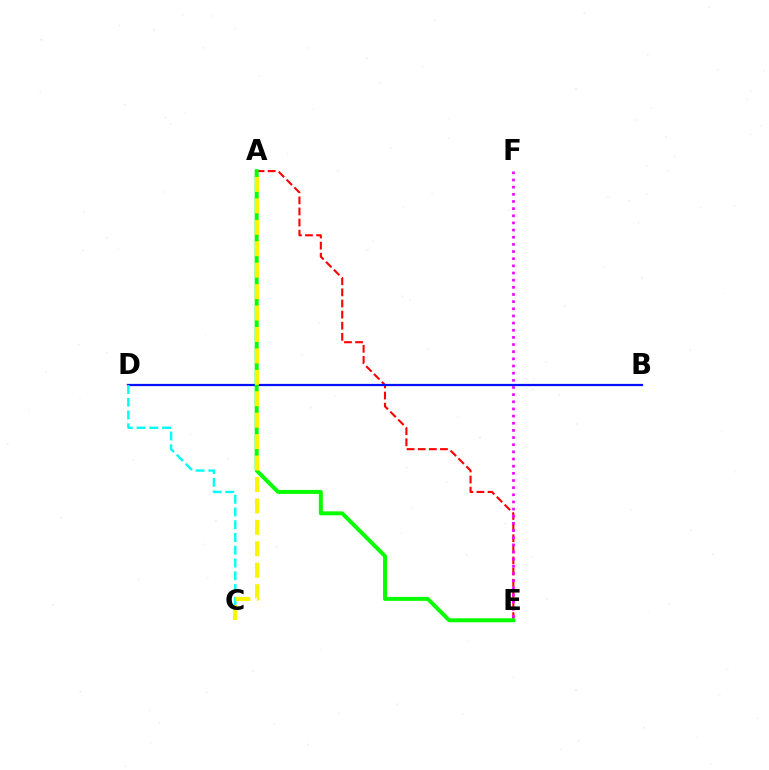{('A', 'E'): [{'color': '#ff0000', 'line_style': 'dashed', 'thickness': 1.51}, {'color': '#08ff00', 'line_style': 'solid', 'thickness': 2.86}], ('B', 'D'): [{'color': '#0010ff', 'line_style': 'solid', 'thickness': 1.61}], ('E', 'F'): [{'color': '#ee00ff', 'line_style': 'dotted', 'thickness': 1.94}], ('C', 'D'): [{'color': '#00fff6', 'line_style': 'dashed', 'thickness': 1.73}], ('A', 'C'): [{'color': '#fcf500', 'line_style': 'dashed', 'thickness': 2.91}]}